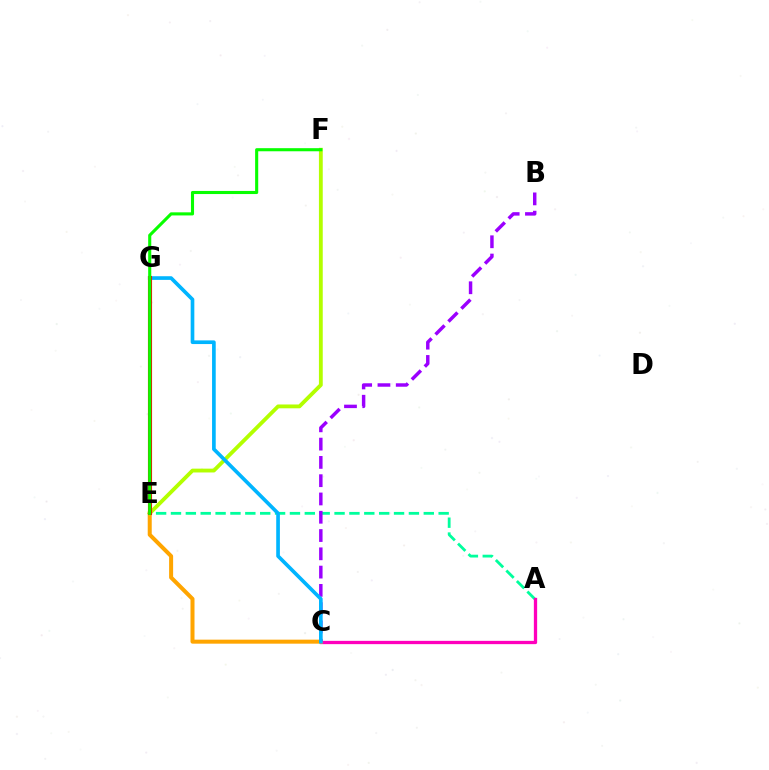{('A', 'E'): [{'color': '#00ff9d', 'line_style': 'dashed', 'thickness': 2.02}], ('A', 'C'): [{'color': '#ff00bd', 'line_style': 'solid', 'thickness': 2.37}], ('E', 'G'): [{'color': '#0010ff', 'line_style': 'dashed', 'thickness': 2.75}, {'color': '#ff0000', 'line_style': 'solid', 'thickness': 2.96}], ('C', 'E'): [{'color': '#ffa500', 'line_style': 'solid', 'thickness': 2.89}], ('B', 'C'): [{'color': '#9b00ff', 'line_style': 'dashed', 'thickness': 2.48}], ('E', 'F'): [{'color': '#b3ff00', 'line_style': 'solid', 'thickness': 2.75}, {'color': '#08ff00', 'line_style': 'solid', 'thickness': 2.23}], ('C', 'G'): [{'color': '#00b5ff', 'line_style': 'solid', 'thickness': 2.64}]}